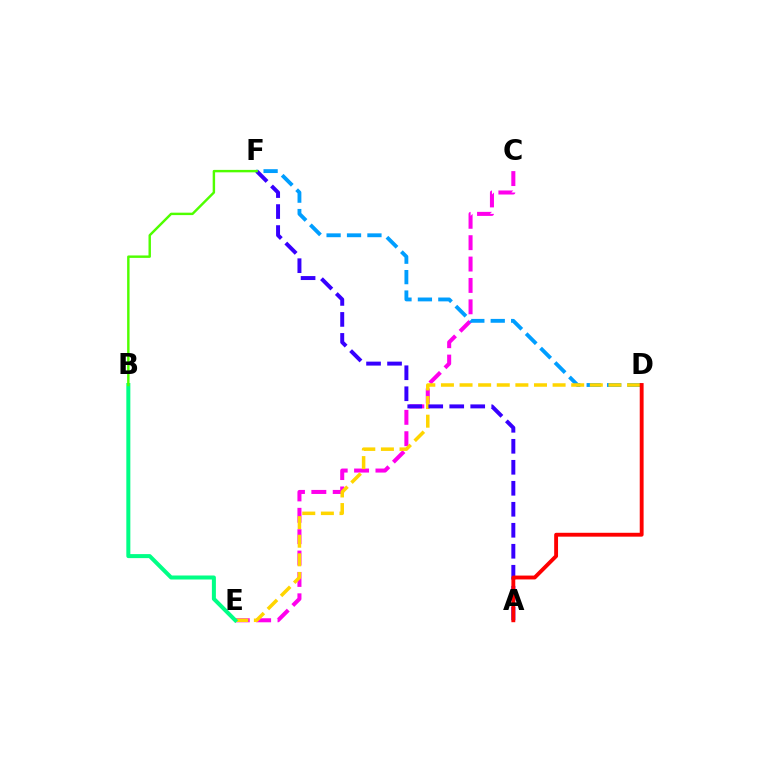{('C', 'E'): [{'color': '#ff00ed', 'line_style': 'dashed', 'thickness': 2.9}], ('D', 'F'): [{'color': '#009eff', 'line_style': 'dashed', 'thickness': 2.77}], ('D', 'E'): [{'color': '#ffd500', 'line_style': 'dashed', 'thickness': 2.53}], ('A', 'F'): [{'color': '#3700ff', 'line_style': 'dashed', 'thickness': 2.85}], ('B', 'E'): [{'color': '#00ff86', 'line_style': 'solid', 'thickness': 2.89}], ('A', 'D'): [{'color': '#ff0000', 'line_style': 'solid', 'thickness': 2.78}], ('B', 'F'): [{'color': '#4fff00', 'line_style': 'solid', 'thickness': 1.75}]}